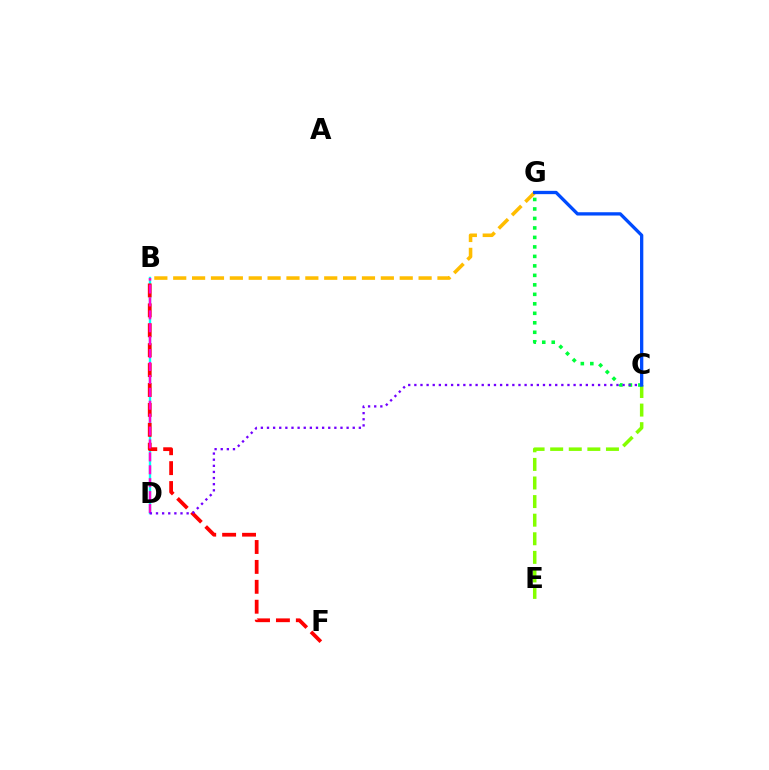{('C', 'E'): [{'color': '#84ff00', 'line_style': 'dashed', 'thickness': 2.53}], ('B', 'D'): [{'color': '#00fff6', 'line_style': 'solid', 'thickness': 1.72}, {'color': '#ff00cf', 'line_style': 'dashed', 'thickness': 1.75}], ('B', 'F'): [{'color': '#ff0000', 'line_style': 'dashed', 'thickness': 2.7}], ('C', 'G'): [{'color': '#00ff39', 'line_style': 'dotted', 'thickness': 2.58}, {'color': '#004bff', 'line_style': 'solid', 'thickness': 2.38}], ('C', 'D'): [{'color': '#7200ff', 'line_style': 'dotted', 'thickness': 1.66}], ('B', 'G'): [{'color': '#ffbd00', 'line_style': 'dashed', 'thickness': 2.56}]}